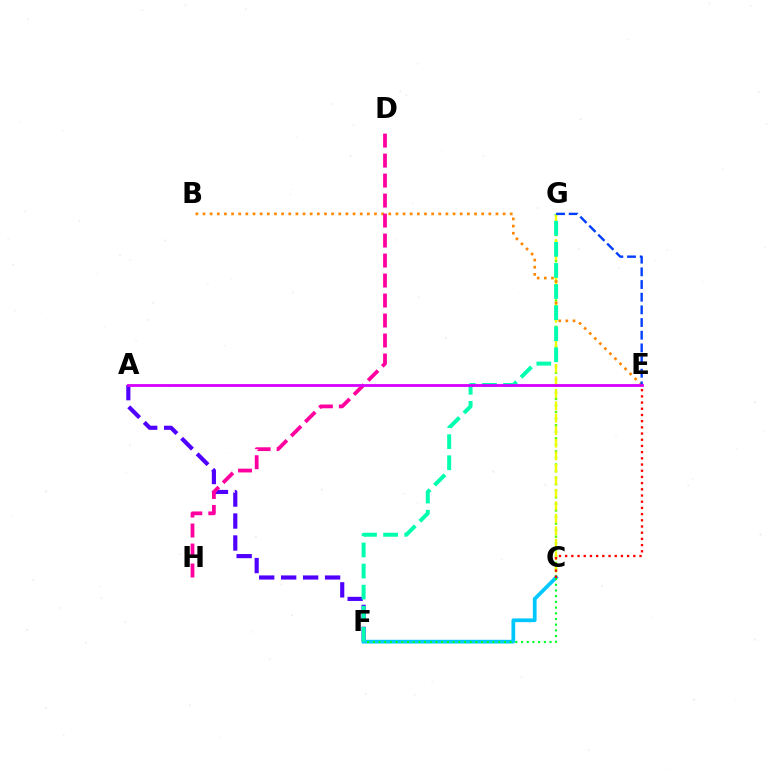{('C', 'G'): [{'color': '#66ff00', 'line_style': 'dotted', 'thickness': 1.78}, {'color': '#eeff00', 'line_style': 'dashed', 'thickness': 1.7}], ('B', 'E'): [{'color': '#ff8800', 'line_style': 'dotted', 'thickness': 1.94}], ('A', 'F'): [{'color': '#4f00ff', 'line_style': 'dashed', 'thickness': 2.98}], ('C', 'F'): [{'color': '#00c7ff', 'line_style': 'solid', 'thickness': 2.67}, {'color': '#00ff27', 'line_style': 'dotted', 'thickness': 1.55}], ('D', 'H'): [{'color': '#ff00a0', 'line_style': 'dashed', 'thickness': 2.72}], ('F', 'G'): [{'color': '#00ffaf', 'line_style': 'dashed', 'thickness': 2.87}], ('E', 'G'): [{'color': '#003fff', 'line_style': 'dashed', 'thickness': 1.72}], ('A', 'E'): [{'color': '#d600ff', 'line_style': 'solid', 'thickness': 2.02}], ('C', 'E'): [{'color': '#ff0000', 'line_style': 'dotted', 'thickness': 1.68}]}